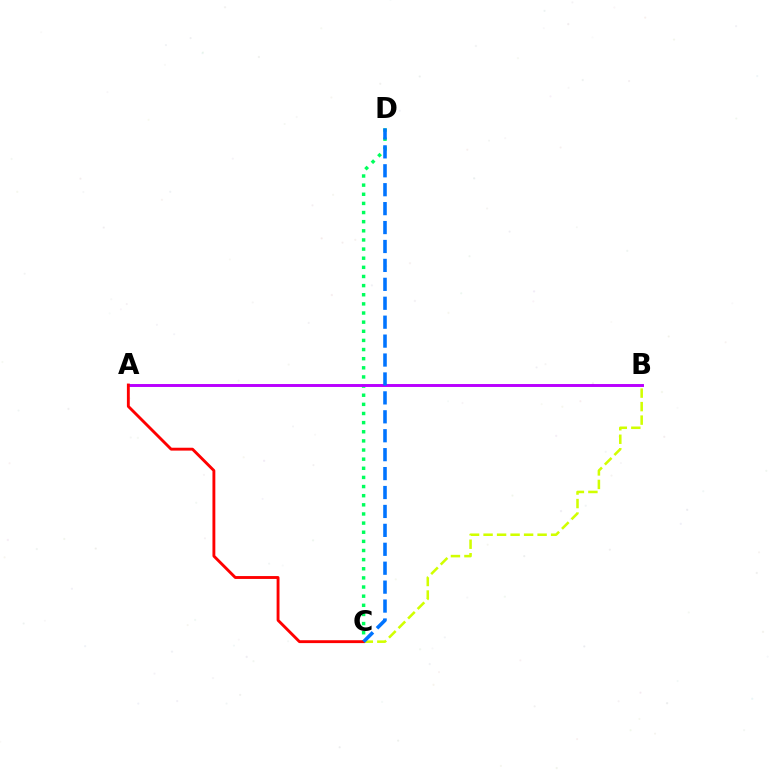{('C', 'D'): [{'color': '#00ff5c', 'line_style': 'dotted', 'thickness': 2.48}, {'color': '#0074ff', 'line_style': 'dashed', 'thickness': 2.57}], ('A', 'B'): [{'color': '#b900ff', 'line_style': 'solid', 'thickness': 2.11}], ('B', 'C'): [{'color': '#d1ff00', 'line_style': 'dashed', 'thickness': 1.83}], ('A', 'C'): [{'color': '#ff0000', 'line_style': 'solid', 'thickness': 2.07}]}